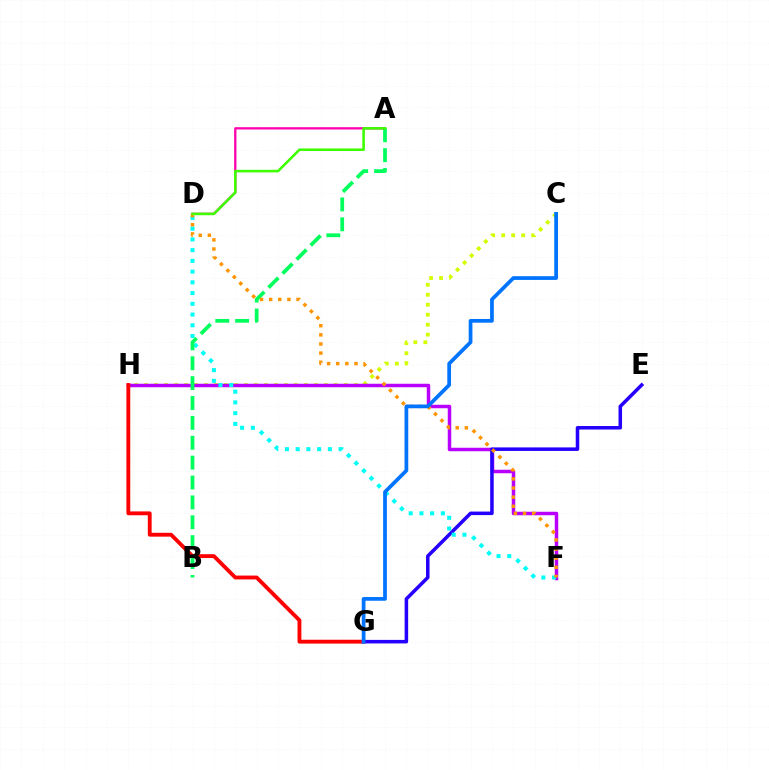{('C', 'H'): [{'color': '#d1ff00', 'line_style': 'dotted', 'thickness': 2.71}], ('F', 'H'): [{'color': '#b900ff', 'line_style': 'solid', 'thickness': 2.51}], ('G', 'H'): [{'color': '#ff0000', 'line_style': 'solid', 'thickness': 2.77}], ('E', 'G'): [{'color': '#2500ff', 'line_style': 'solid', 'thickness': 2.54}], ('A', 'D'): [{'color': '#ff00ac', 'line_style': 'solid', 'thickness': 1.65}, {'color': '#3dff00', 'line_style': 'solid', 'thickness': 1.85}], ('D', 'F'): [{'color': '#00fff6', 'line_style': 'dotted', 'thickness': 2.92}, {'color': '#ff9400', 'line_style': 'dotted', 'thickness': 2.48}], ('A', 'B'): [{'color': '#00ff5c', 'line_style': 'dashed', 'thickness': 2.7}], ('C', 'G'): [{'color': '#0074ff', 'line_style': 'solid', 'thickness': 2.69}]}